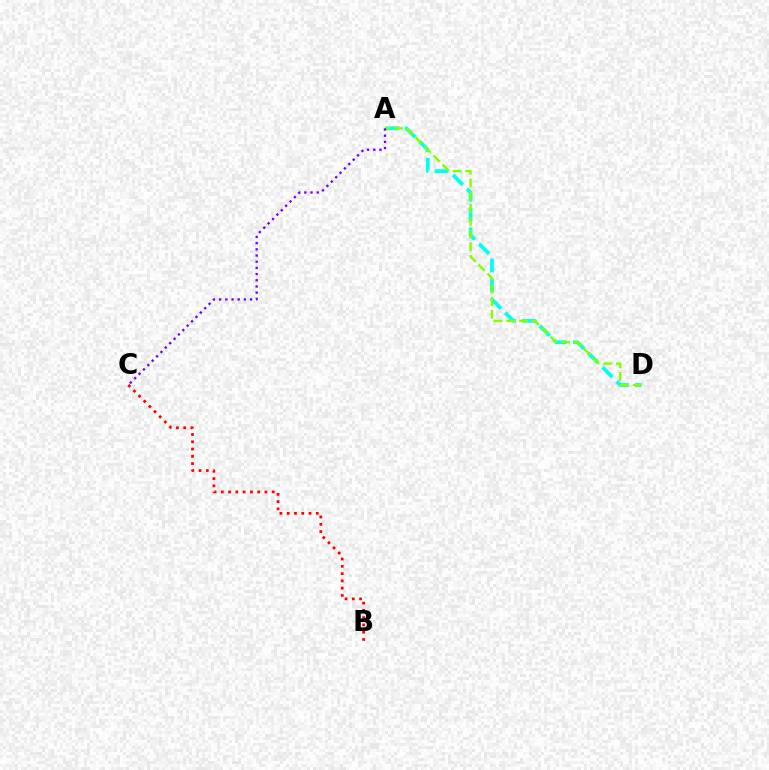{('B', 'C'): [{'color': '#ff0000', 'line_style': 'dotted', 'thickness': 1.98}], ('A', 'D'): [{'color': '#00fff6', 'line_style': 'dashed', 'thickness': 2.71}, {'color': '#84ff00', 'line_style': 'dashed', 'thickness': 1.73}], ('A', 'C'): [{'color': '#7200ff', 'line_style': 'dotted', 'thickness': 1.68}]}